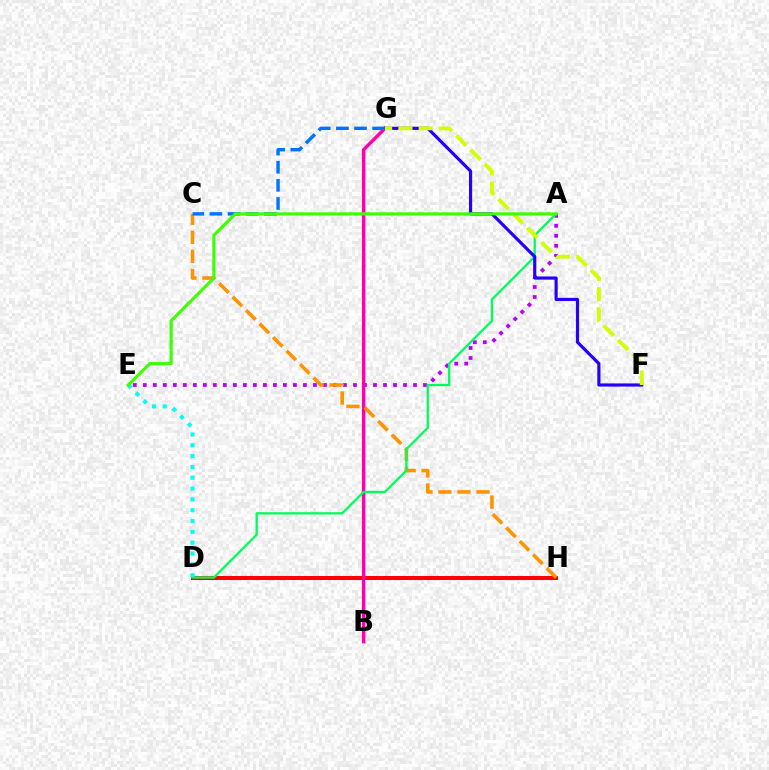{('D', 'H'): [{'color': '#ff0000', 'line_style': 'solid', 'thickness': 2.89}], ('A', 'E'): [{'color': '#b900ff', 'line_style': 'dotted', 'thickness': 2.72}, {'color': '#3dff00', 'line_style': 'solid', 'thickness': 2.24}], ('B', 'G'): [{'color': '#ff00ac', 'line_style': 'solid', 'thickness': 2.47}], ('C', 'H'): [{'color': '#ff9400', 'line_style': 'dashed', 'thickness': 2.59}], ('A', 'D'): [{'color': '#00ff5c', 'line_style': 'solid', 'thickness': 1.67}], ('F', 'G'): [{'color': '#2500ff', 'line_style': 'solid', 'thickness': 2.28}, {'color': '#d1ff00', 'line_style': 'dashed', 'thickness': 2.76}], ('C', 'G'): [{'color': '#0074ff', 'line_style': 'dashed', 'thickness': 2.46}], ('D', 'E'): [{'color': '#00fff6', 'line_style': 'dotted', 'thickness': 2.94}]}